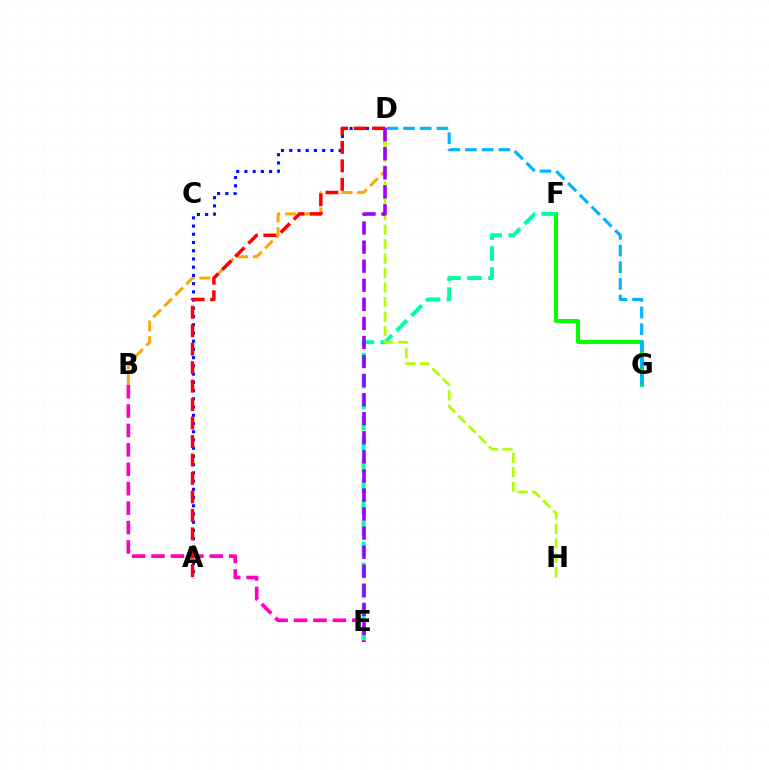{('F', 'G'): [{'color': '#08ff00', 'line_style': 'solid', 'thickness': 2.88}], ('B', 'D'): [{'color': '#ffa500', 'line_style': 'dashed', 'thickness': 2.12}], ('B', 'E'): [{'color': '#ff00bd', 'line_style': 'dashed', 'thickness': 2.64}], ('D', 'G'): [{'color': '#00b5ff', 'line_style': 'dashed', 'thickness': 2.26}], ('E', 'F'): [{'color': '#00ff9d', 'line_style': 'dashed', 'thickness': 2.85}], ('A', 'D'): [{'color': '#0010ff', 'line_style': 'dotted', 'thickness': 2.24}, {'color': '#ff0000', 'line_style': 'dashed', 'thickness': 2.51}], ('D', 'H'): [{'color': '#b3ff00', 'line_style': 'dashed', 'thickness': 1.97}], ('D', 'E'): [{'color': '#9b00ff', 'line_style': 'dashed', 'thickness': 2.59}]}